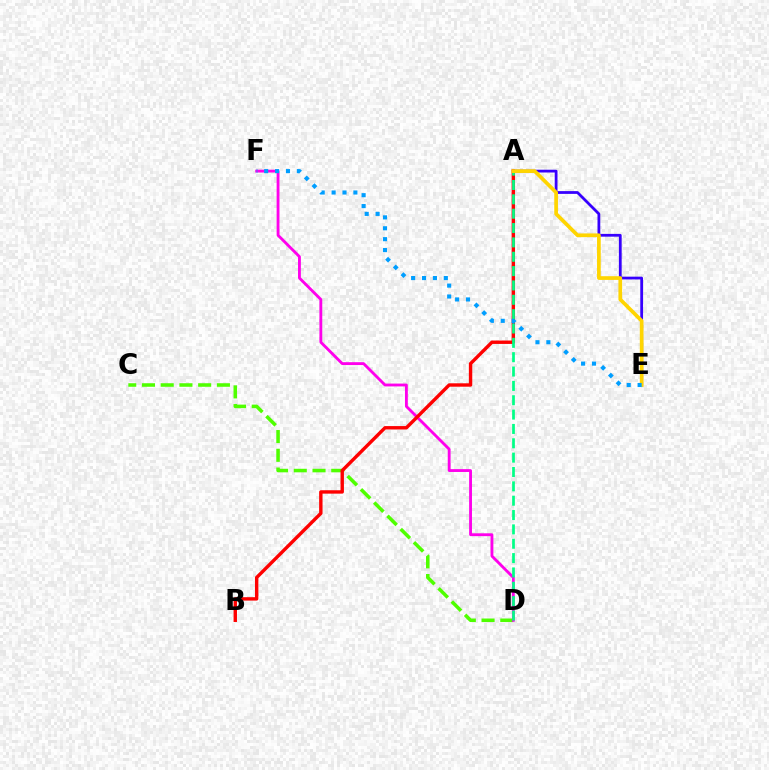{('A', 'E'): [{'color': '#3700ff', 'line_style': 'solid', 'thickness': 2.0}, {'color': '#ffd500', 'line_style': 'solid', 'thickness': 2.67}], ('C', 'D'): [{'color': '#4fff00', 'line_style': 'dashed', 'thickness': 2.55}], ('D', 'F'): [{'color': '#ff00ed', 'line_style': 'solid', 'thickness': 2.05}], ('A', 'B'): [{'color': '#ff0000', 'line_style': 'solid', 'thickness': 2.45}], ('A', 'D'): [{'color': '#00ff86', 'line_style': 'dashed', 'thickness': 1.95}], ('E', 'F'): [{'color': '#009eff', 'line_style': 'dotted', 'thickness': 2.96}]}